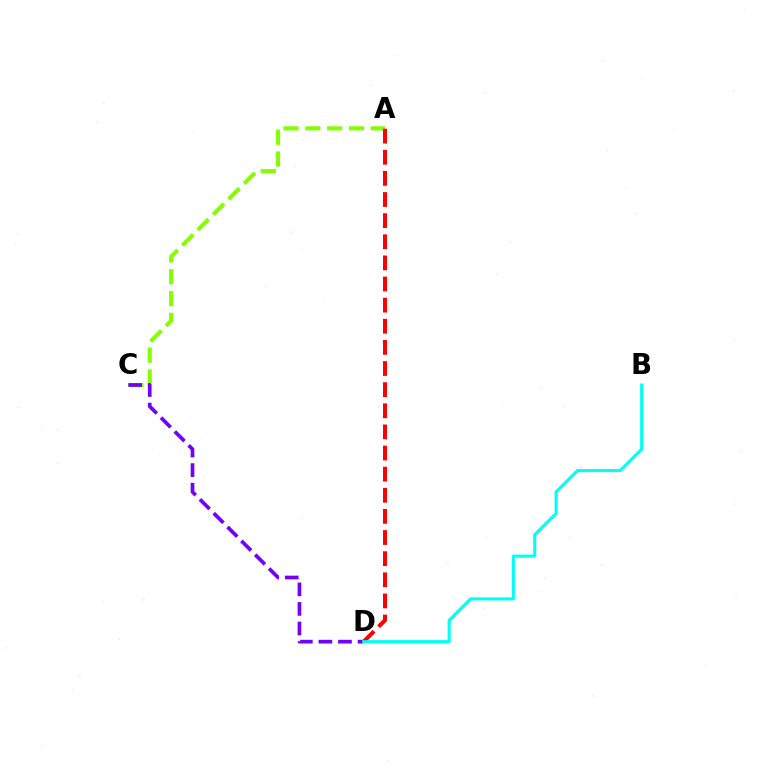{('A', 'C'): [{'color': '#84ff00', 'line_style': 'dashed', 'thickness': 2.96}], ('A', 'D'): [{'color': '#ff0000', 'line_style': 'dashed', 'thickness': 2.87}], ('C', 'D'): [{'color': '#7200ff', 'line_style': 'dashed', 'thickness': 2.66}], ('B', 'D'): [{'color': '#00fff6', 'line_style': 'solid', 'thickness': 2.2}]}